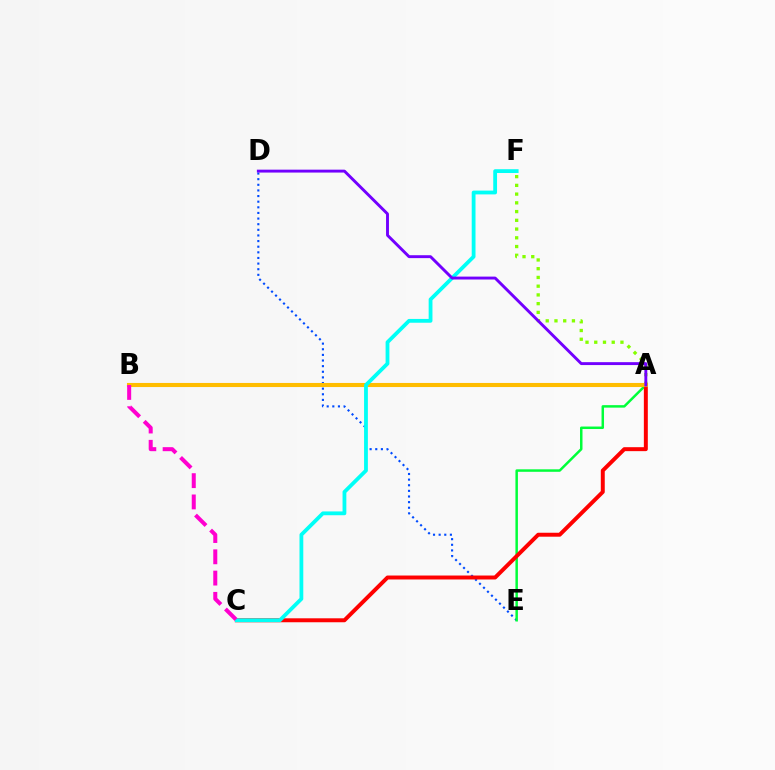{('D', 'E'): [{'color': '#004bff', 'line_style': 'dotted', 'thickness': 1.53}], ('A', 'E'): [{'color': '#00ff39', 'line_style': 'solid', 'thickness': 1.79}], ('A', 'C'): [{'color': '#ff0000', 'line_style': 'solid', 'thickness': 2.85}], ('A', 'F'): [{'color': '#84ff00', 'line_style': 'dotted', 'thickness': 2.37}], ('A', 'B'): [{'color': '#ffbd00', 'line_style': 'solid', 'thickness': 2.94}], ('C', 'F'): [{'color': '#00fff6', 'line_style': 'solid', 'thickness': 2.73}], ('A', 'D'): [{'color': '#7200ff', 'line_style': 'solid', 'thickness': 2.09}], ('B', 'C'): [{'color': '#ff00cf', 'line_style': 'dashed', 'thickness': 2.89}]}